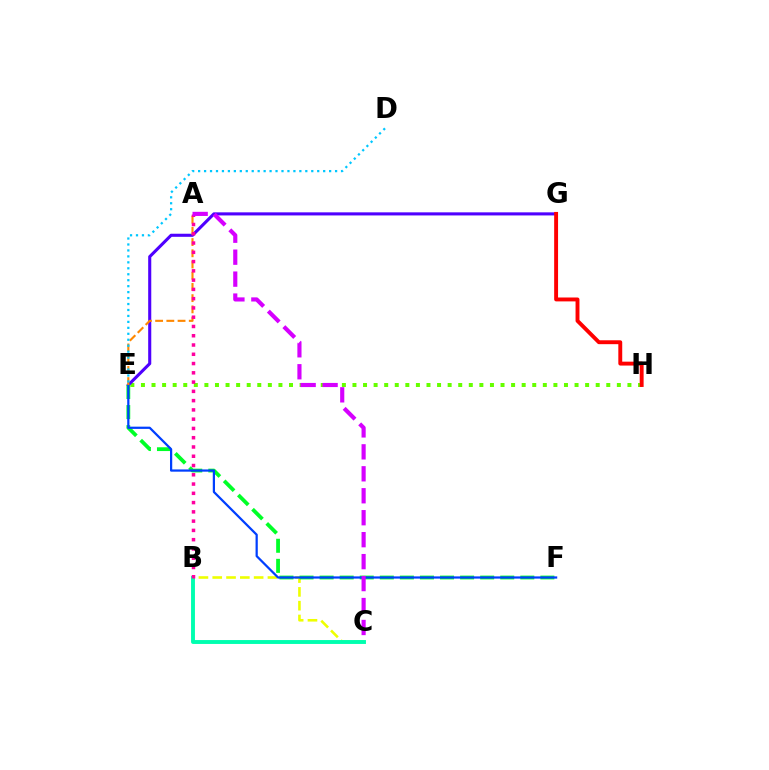{('B', 'C'): [{'color': '#eeff00', 'line_style': 'dashed', 'thickness': 1.87}, {'color': '#00ffaf', 'line_style': 'solid', 'thickness': 2.81}], ('E', 'H'): [{'color': '#66ff00', 'line_style': 'dotted', 'thickness': 2.87}], ('E', 'G'): [{'color': '#4f00ff', 'line_style': 'solid', 'thickness': 2.22}], ('E', 'F'): [{'color': '#00ff27', 'line_style': 'dashed', 'thickness': 2.73}, {'color': '#003fff', 'line_style': 'solid', 'thickness': 1.61}], ('G', 'H'): [{'color': '#ff0000', 'line_style': 'solid', 'thickness': 2.81}], ('A', 'E'): [{'color': '#ff8800', 'line_style': 'dashed', 'thickness': 1.52}], ('A', 'B'): [{'color': '#ff00a0', 'line_style': 'dotted', 'thickness': 2.52}], ('D', 'E'): [{'color': '#00c7ff', 'line_style': 'dotted', 'thickness': 1.62}], ('A', 'C'): [{'color': '#d600ff', 'line_style': 'dashed', 'thickness': 2.98}]}